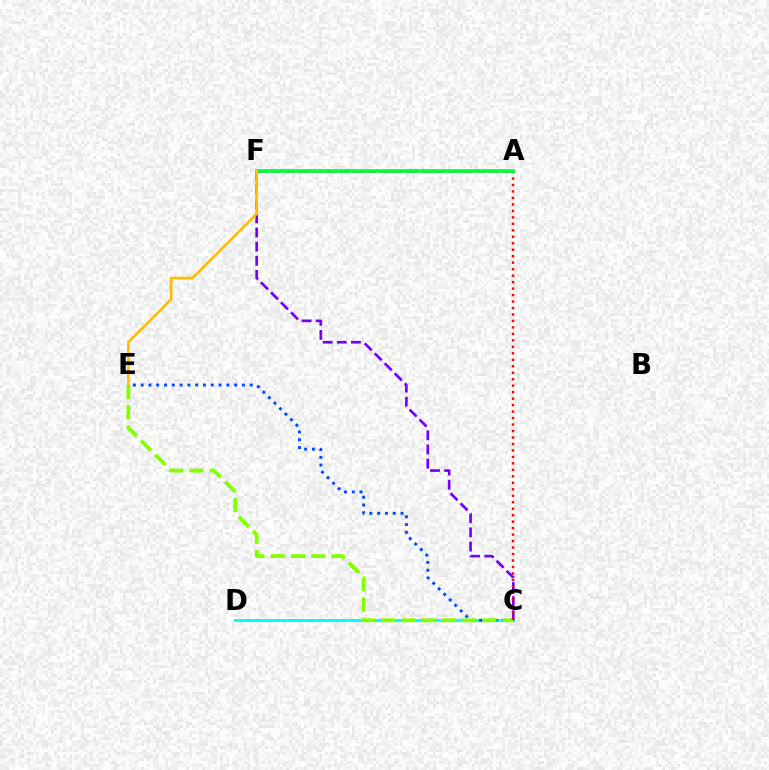{('C', 'D'): [{'color': '#00fff6', 'line_style': 'solid', 'thickness': 2.14}], ('A', 'F'): [{'color': '#ff00cf', 'line_style': 'dashed', 'thickness': 1.85}, {'color': '#00ff39', 'line_style': 'solid', 'thickness': 2.63}], ('C', 'E'): [{'color': '#004bff', 'line_style': 'dotted', 'thickness': 2.12}, {'color': '#84ff00', 'line_style': 'dashed', 'thickness': 2.75}], ('C', 'F'): [{'color': '#7200ff', 'line_style': 'dashed', 'thickness': 1.92}], ('A', 'C'): [{'color': '#ff0000', 'line_style': 'dotted', 'thickness': 1.76}], ('E', 'F'): [{'color': '#ffbd00', 'line_style': 'solid', 'thickness': 1.93}]}